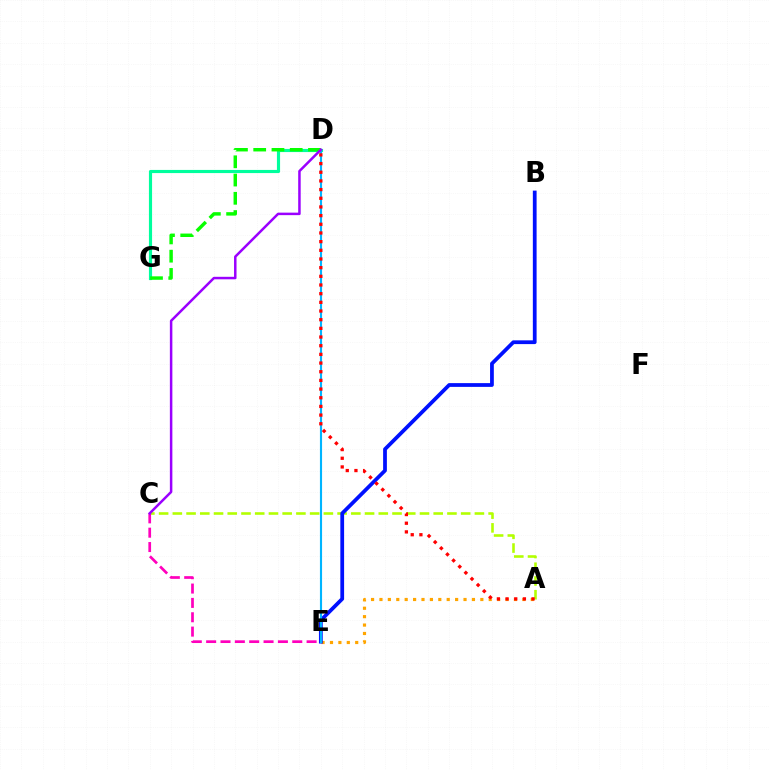{('D', 'G'): [{'color': '#00ff9d', 'line_style': 'solid', 'thickness': 2.27}, {'color': '#08ff00', 'line_style': 'dashed', 'thickness': 2.48}], ('A', 'E'): [{'color': '#ffa500', 'line_style': 'dotted', 'thickness': 2.28}], ('A', 'C'): [{'color': '#b3ff00', 'line_style': 'dashed', 'thickness': 1.87}], ('B', 'E'): [{'color': '#0010ff', 'line_style': 'solid', 'thickness': 2.71}], ('C', 'E'): [{'color': '#ff00bd', 'line_style': 'dashed', 'thickness': 1.95}], ('D', 'E'): [{'color': '#00b5ff', 'line_style': 'solid', 'thickness': 1.54}], ('A', 'D'): [{'color': '#ff0000', 'line_style': 'dotted', 'thickness': 2.36}], ('C', 'D'): [{'color': '#9b00ff', 'line_style': 'solid', 'thickness': 1.8}]}